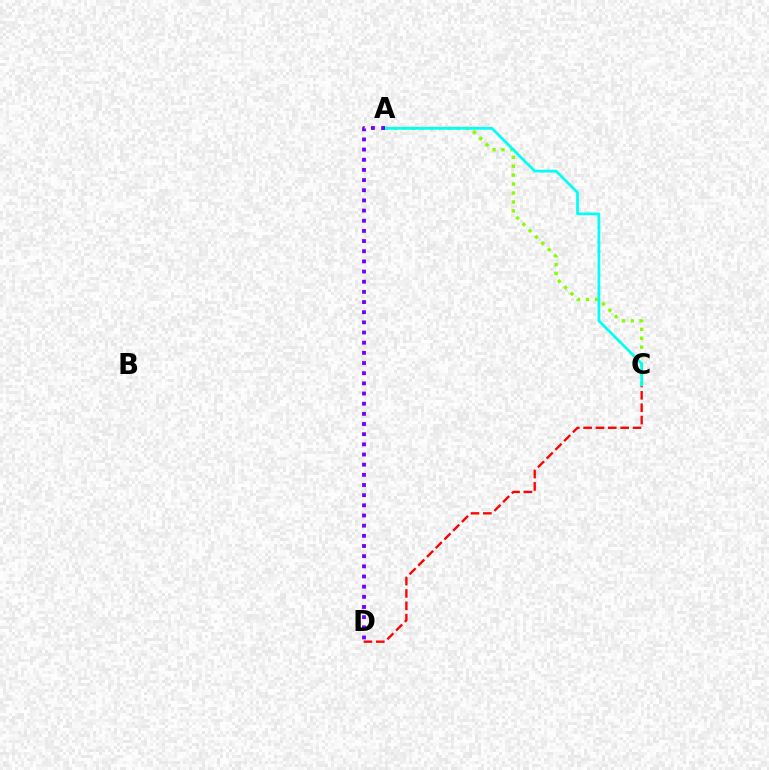{('A', 'C'): [{'color': '#84ff00', 'line_style': 'dotted', 'thickness': 2.43}, {'color': '#00fff6', 'line_style': 'solid', 'thickness': 1.96}], ('C', 'D'): [{'color': '#ff0000', 'line_style': 'dashed', 'thickness': 1.68}], ('A', 'D'): [{'color': '#7200ff', 'line_style': 'dotted', 'thickness': 2.76}]}